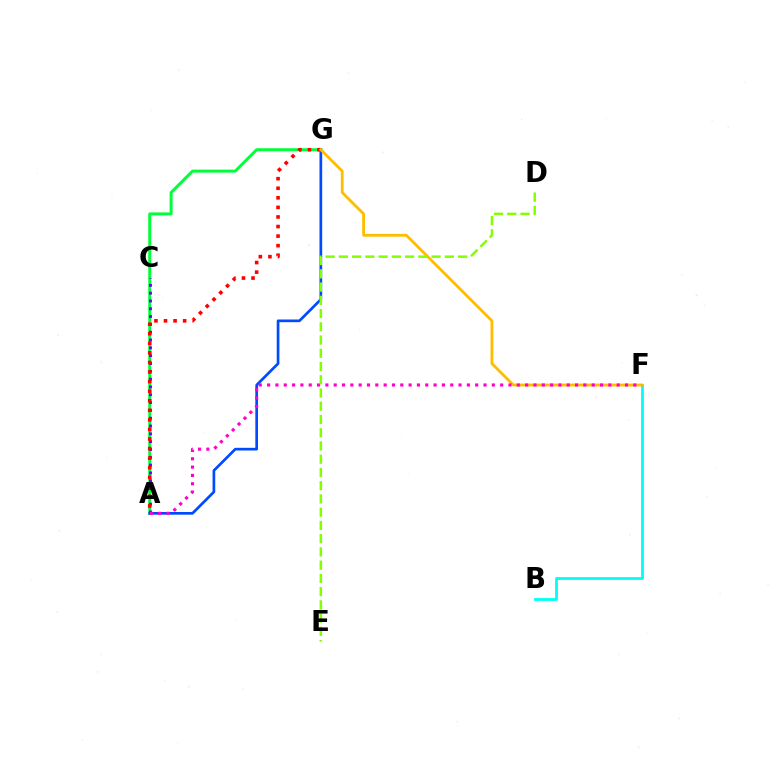{('B', 'F'): [{'color': '#00fff6', 'line_style': 'solid', 'thickness': 2.02}], ('A', 'G'): [{'color': '#00ff39', 'line_style': 'solid', 'thickness': 2.14}, {'color': '#004bff', 'line_style': 'solid', 'thickness': 1.94}, {'color': '#ff0000', 'line_style': 'dotted', 'thickness': 2.6}], ('A', 'C'): [{'color': '#7200ff', 'line_style': 'dotted', 'thickness': 2.12}], ('F', 'G'): [{'color': '#ffbd00', 'line_style': 'solid', 'thickness': 2.03}], ('A', 'F'): [{'color': '#ff00cf', 'line_style': 'dotted', 'thickness': 2.26}], ('D', 'E'): [{'color': '#84ff00', 'line_style': 'dashed', 'thickness': 1.8}]}